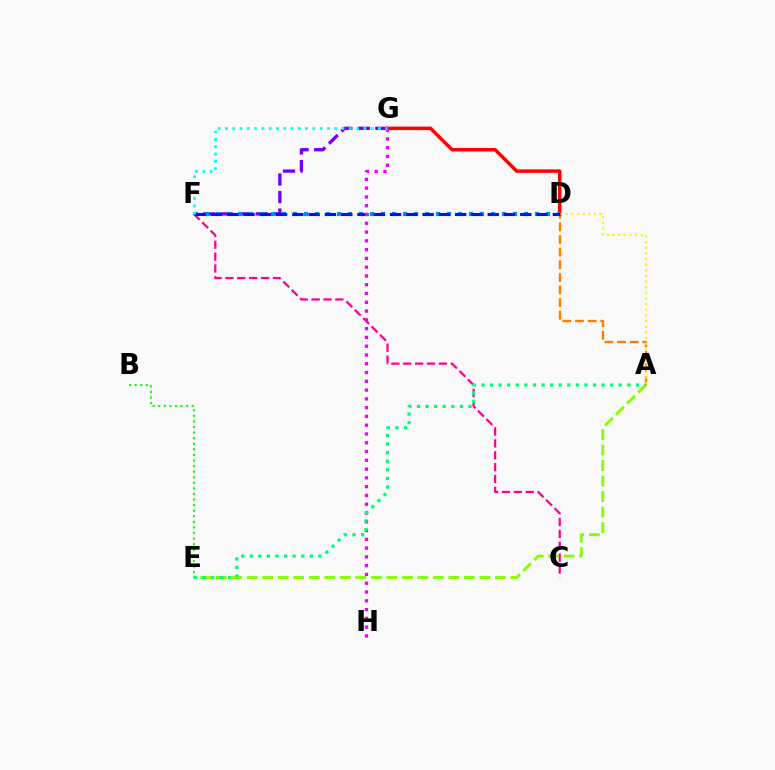{('A', 'D'): [{'color': '#ff7c00', 'line_style': 'dashed', 'thickness': 1.71}, {'color': '#fcf500', 'line_style': 'dotted', 'thickness': 1.53}], ('C', 'F'): [{'color': '#ff0094', 'line_style': 'dashed', 'thickness': 1.61}], ('D', 'G'): [{'color': '#ff0000', 'line_style': 'solid', 'thickness': 2.5}], ('F', 'G'): [{'color': '#7200ff', 'line_style': 'dashed', 'thickness': 2.38}, {'color': '#00fff6', 'line_style': 'dotted', 'thickness': 1.98}], ('D', 'F'): [{'color': '#008cff', 'line_style': 'dotted', 'thickness': 2.99}, {'color': '#0010ff', 'line_style': 'dashed', 'thickness': 2.21}], ('A', 'E'): [{'color': '#84ff00', 'line_style': 'dashed', 'thickness': 2.11}, {'color': '#00ff74', 'line_style': 'dotted', 'thickness': 2.33}], ('G', 'H'): [{'color': '#ee00ff', 'line_style': 'dotted', 'thickness': 2.39}], ('B', 'E'): [{'color': '#08ff00', 'line_style': 'dotted', 'thickness': 1.52}]}